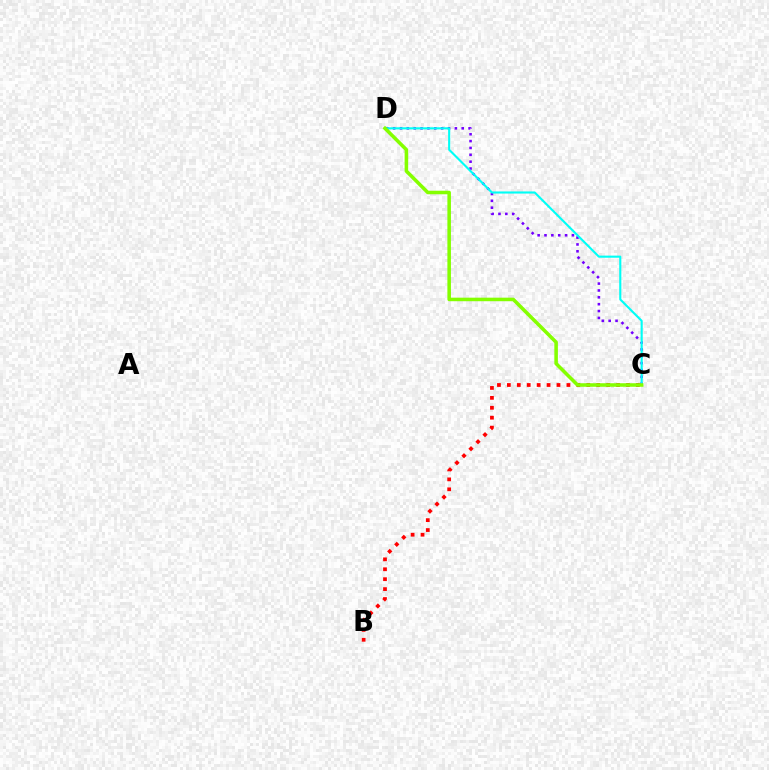{('B', 'C'): [{'color': '#ff0000', 'line_style': 'dotted', 'thickness': 2.7}], ('C', 'D'): [{'color': '#7200ff', 'line_style': 'dotted', 'thickness': 1.86}, {'color': '#00fff6', 'line_style': 'solid', 'thickness': 1.52}, {'color': '#84ff00', 'line_style': 'solid', 'thickness': 2.55}]}